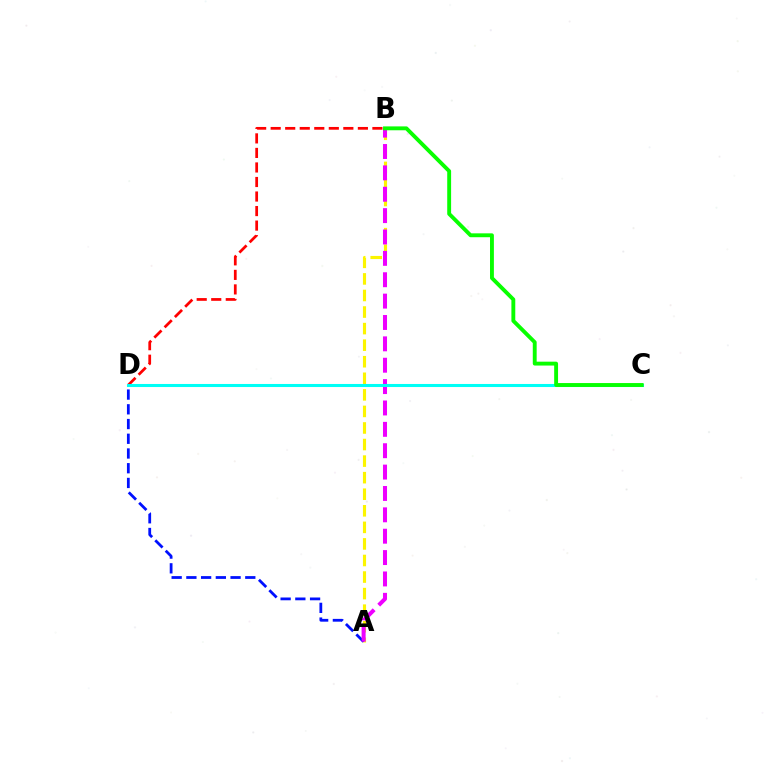{('A', 'B'): [{'color': '#fcf500', 'line_style': 'dashed', 'thickness': 2.25}, {'color': '#ee00ff', 'line_style': 'dashed', 'thickness': 2.9}], ('A', 'D'): [{'color': '#0010ff', 'line_style': 'dashed', 'thickness': 2.0}], ('B', 'D'): [{'color': '#ff0000', 'line_style': 'dashed', 'thickness': 1.97}], ('C', 'D'): [{'color': '#00fff6', 'line_style': 'solid', 'thickness': 2.2}], ('B', 'C'): [{'color': '#08ff00', 'line_style': 'solid', 'thickness': 2.79}]}